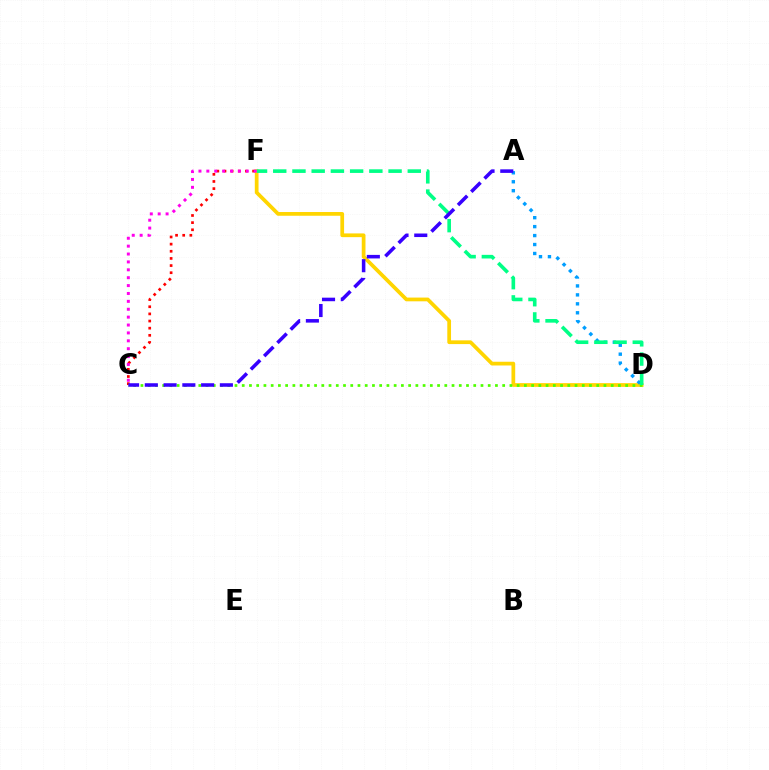{('D', 'F'): [{'color': '#ffd500', 'line_style': 'solid', 'thickness': 2.69}, {'color': '#00ff86', 'line_style': 'dashed', 'thickness': 2.61}], ('C', 'F'): [{'color': '#ff0000', 'line_style': 'dotted', 'thickness': 1.94}, {'color': '#ff00ed', 'line_style': 'dotted', 'thickness': 2.14}], ('C', 'D'): [{'color': '#4fff00', 'line_style': 'dotted', 'thickness': 1.97}], ('A', 'D'): [{'color': '#009eff', 'line_style': 'dotted', 'thickness': 2.43}], ('A', 'C'): [{'color': '#3700ff', 'line_style': 'dashed', 'thickness': 2.55}]}